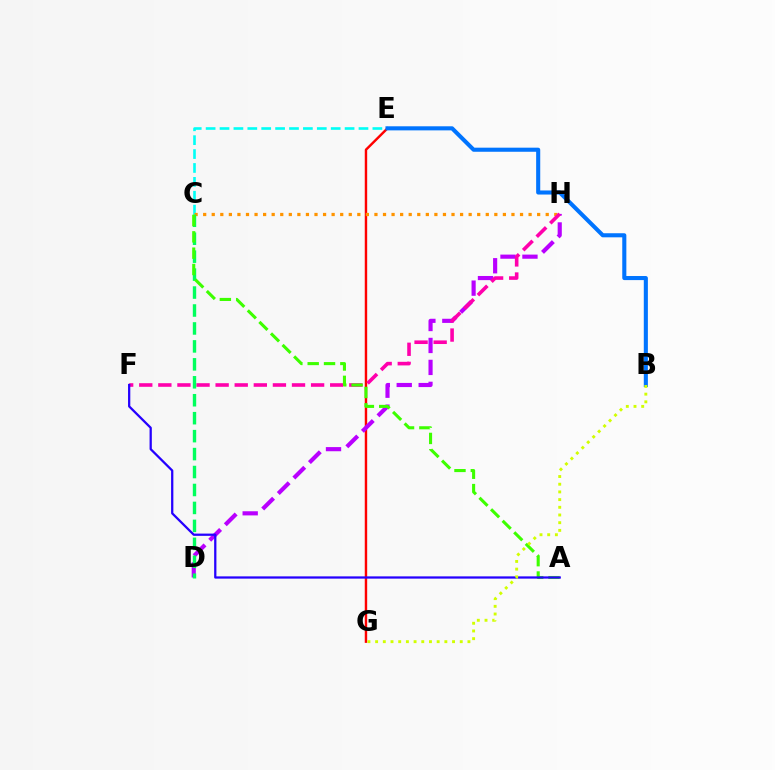{('E', 'G'): [{'color': '#ff0000', 'line_style': 'solid', 'thickness': 1.75}], ('C', 'E'): [{'color': '#00fff6', 'line_style': 'dashed', 'thickness': 1.89}], ('C', 'H'): [{'color': '#ff9400', 'line_style': 'dotted', 'thickness': 2.33}], ('D', 'H'): [{'color': '#b900ff', 'line_style': 'dashed', 'thickness': 2.98}], ('F', 'H'): [{'color': '#ff00ac', 'line_style': 'dashed', 'thickness': 2.59}], ('B', 'E'): [{'color': '#0074ff', 'line_style': 'solid', 'thickness': 2.94}], ('C', 'D'): [{'color': '#00ff5c', 'line_style': 'dashed', 'thickness': 2.44}], ('A', 'C'): [{'color': '#3dff00', 'line_style': 'dashed', 'thickness': 2.22}], ('A', 'F'): [{'color': '#2500ff', 'line_style': 'solid', 'thickness': 1.63}], ('B', 'G'): [{'color': '#d1ff00', 'line_style': 'dotted', 'thickness': 2.09}]}